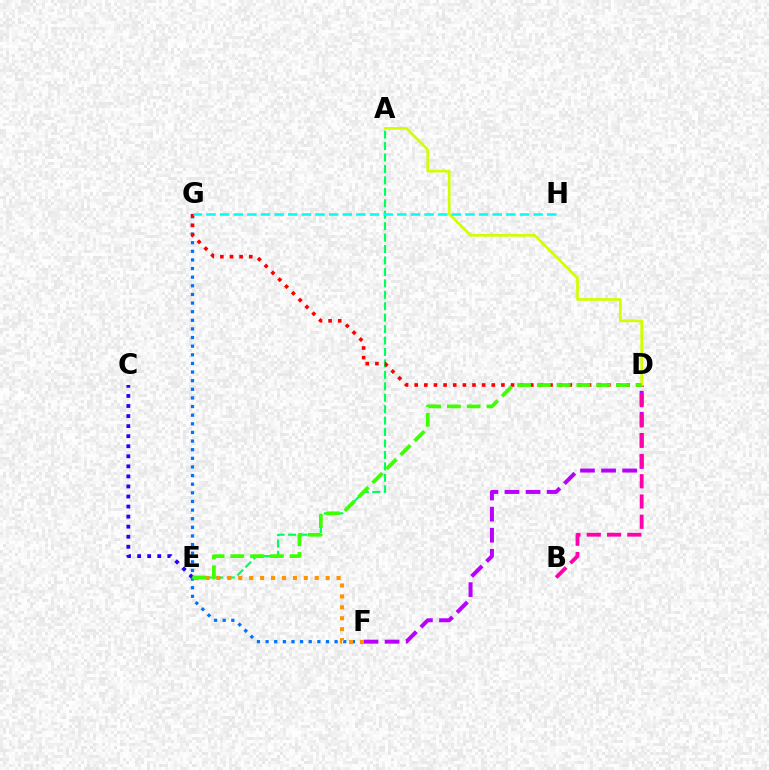{('D', 'F'): [{'color': '#b900ff', 'line_style': 'dashed', 'thickness': 2.87}], ('C', 'E'): [{'color': '#2500ff', 'line_style': 'dotted', 'thickness': 2.73}], ('F', 'G'): [{'color': '#0074ff', 'line_style': 'dotted', 'thickness': 2.34}], ('A', 'E'): [{'color': '#00ff5c', 'line_style': 'dashed', 'thickness': 1.55}], ('E', 'F'): [{'color': '#ff9400', 'line_style': 'dotted', 'thickness': 2.97}], ('B', 'D'): [{'color': '#ff00ac', 'line_style': 'dashed', 'thickness': 2.75}], ('D', 'G'): [{'color': '#ff0000', 'line_style': 'dotted', 'thickness': 2.62}], ('A', 'D'): [{'color': '#d1ff00', 'line_style': 'solid', 'thickness': 1.94}], ('G', 'H'): [{'color': '#00fff6', 'line_style': 'dashed', 'thickness': 1.85}], ('D', 'E'): [{'color': '#3dff00', 'line_style': 'dashed', 'thickness': 2.68}]}